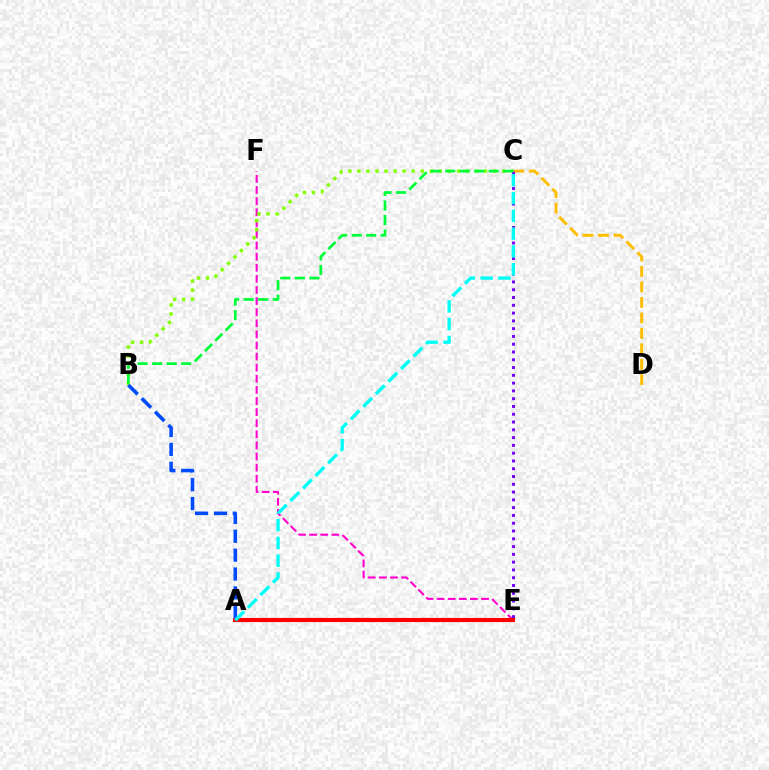{('E', 'F'): [{'color': '#ff00cf', 'line_style': 'dashed', 'thickness': 1.51}], ('C', 'D'): [{'color': '#ffbd00', 'line_style': 'dashed', 'thickness': 2.1}], ('A', 'E'): [{'color': '#ff0000', 'line_style': 'solid', 'thickness': 2.98}], ('B', 'C'): [{'color': '#84ff00', 'line_style': 'dotted', 'thickness': 2.46}, {'color': '#00ff39', 'line_style': 'dashed', 'thickness': 1.97}], ('A', 'B'): [{'color': '#004bff', 'line_style': 'dashed', 'thickness': 2.56}], ('C', 'E'): [{'color': '#7200ff', 'line_style': 'dotted', 'thickness': 2.11}], ('A', 'C'): [{'color': '#00fff6', 'line_style': 'dashed', 'thickness': 2.41}]}